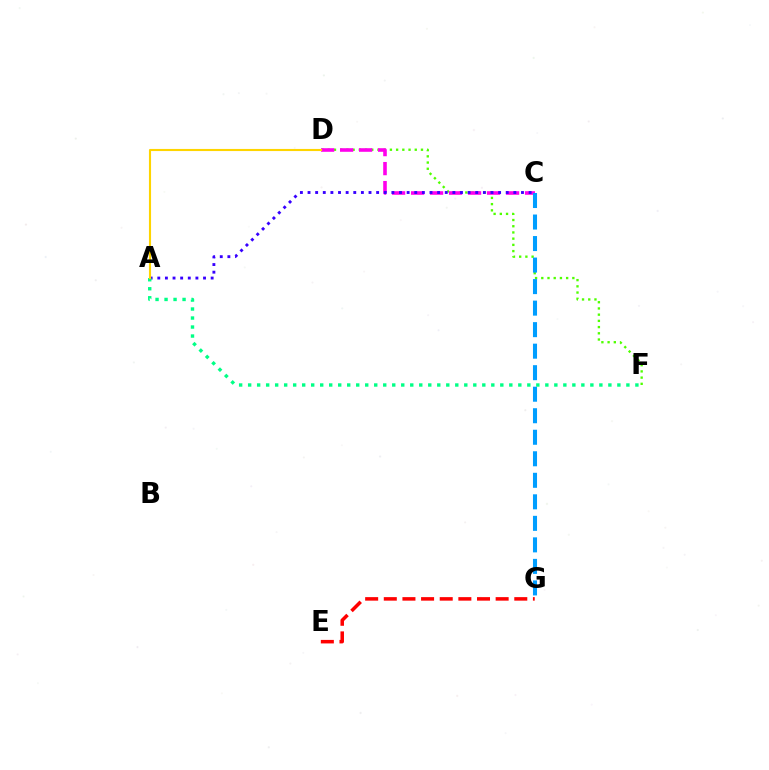{('E', 'G'): [{'color': '#ff0000', 'line_style': 'dashed', 'thickness': 2.53}], ('D', 'F'): [{'color': '#4fff00', 'line_style': 'dotted', 'thickness': 1.69}], ('C', 'D'): [{'color': '#ff00ed', 'line_style': 'dashed', 'thickness': 2.58}], ('A', 'C'): [{'color': '#3700ff', 'line_style': 'dotted', 'thickness': 2.07}], ('C', 'G'): [{'color': '#009eff', 'line_style': 'dashed', 'thickness': 2.92}], ('A', 'F'): [{'color': '#00ff86', 'line_style': 'dotted', 'thickness': 2.45}], ('A', 'D'): [{'color': '#ffd500', 'line_style': 'solid', 'thickness': 1.53}]}